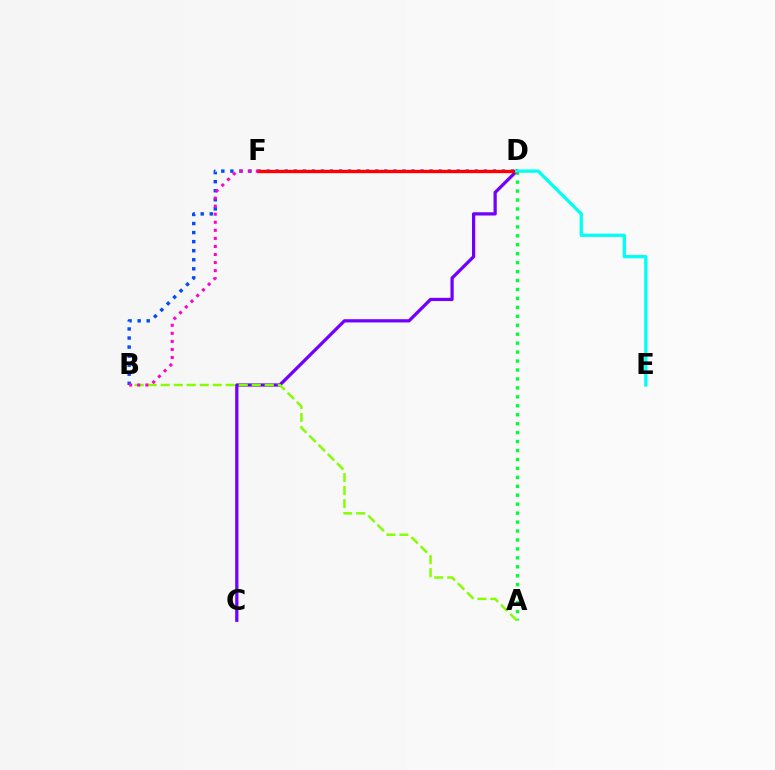{('C', 'D'): [{'color': '#7200ff', 'line_style': 'solid', 'thickness': 2.34}], ('B', 'D'): [{'color': '#004bff', 'line_style': 'dotted', 'thickness': 2.46}], ('A', 'D'): [{'color': '#00ff39', 'line_style': 'dotted', 'thickness': 2.43}], ('A', 'B'): [{'color': '#84ff00', 'line_style': 'dashed', 'thickness': 1.77}], ('D', 'F'): [{'color': '#ffbd00', 'line_style': 'dotted', 'thickness': 1.51}, {'color': '#ff0000', 'line_style': 'solid', 'thickness': 2.4}], ('D', 'E'): [{'color': '#00fff6', 'line_style': 'solid', 'thickness': 2.37}], ('B', 'F'): [{'color': '#ff00cf', 'line_style': 'dotted', 'thickness': 2.19}]}